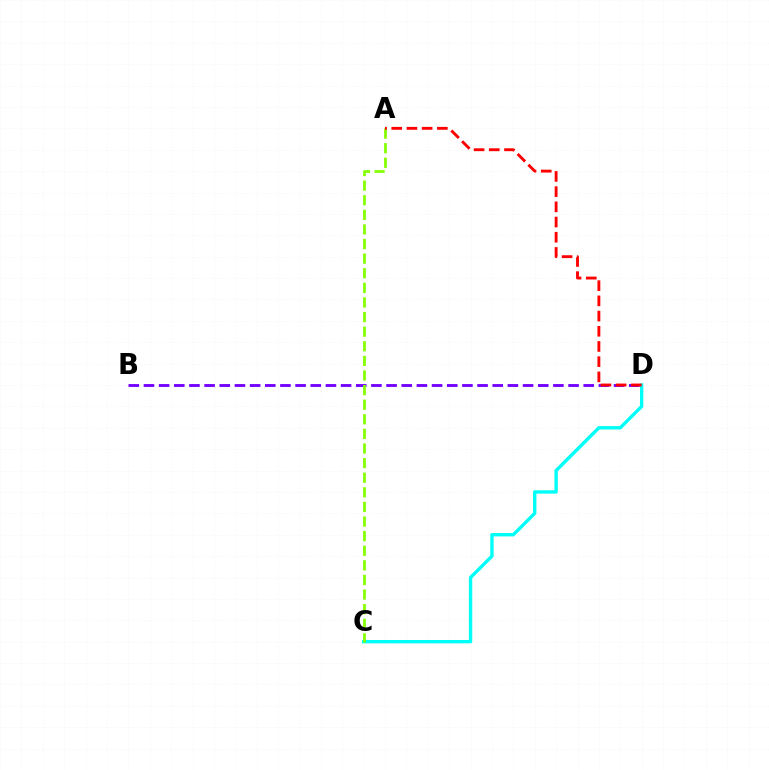{('B', 'D'): [{'color': '#7200ff', 'line_style': 'dashed', 'thickness': 2.06}], ('C', 'D'): [{'color': '#00fff6', 'line_style': 'solid', 'thickness': 2.42}], ('A', 'C'): [{'color': '#84ff00', 'line_style': 'dashed', 'thickness': 1.98}], ('A', 'D'): [{'color': '#ff0000', 'line_style': 'dashed', 'thickness': 2.07}]}